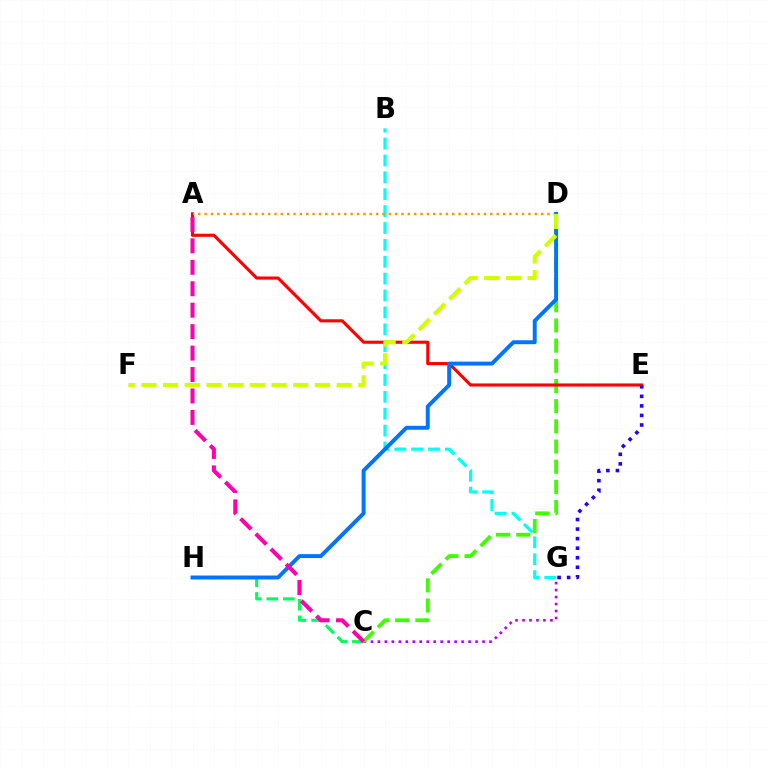{('C', 'G'): [{'color': '#b900ff', 'line_style': 'dotted', 'thickness': 1.9}], ('C', 'D'): [{'color': '#3dff00', 'line_style': 'dashed', 'thickness': 2.74}], ('A', 'E'): [{'color': '#ff0000', 'line_style': 'solid', 'thickness': 2.24}], ('C', 'H'): [{'color': '#00ff5c', 'line_style': 'dashed', 'thickness': 2.25}], ('B', 'G'): [{'color': '#00fff6', 'line_style': 'dashed', 'thickness': 2.29}], ('E', 'G'): [{'color': '#2500ff', 'line_style': 'dotted', 'thickness': 2.59}], ('A', 'D'): [{'color': '#ff9400', 'line_style': 'dotted', 'thickness': 1.72}], ('D', 'H'): [{'color': '#0074ff', 'line_style': 'solid', 'thickness': 2.83}], ('A', 'C'): [{'color': '#ff00ac', 'line_style': 'dashed', 'thickness': 2.91}], ('D', 'F'): [{'color': '#d1ff00', 'line_style': 'dashed', 'thickness': 2.95}]}